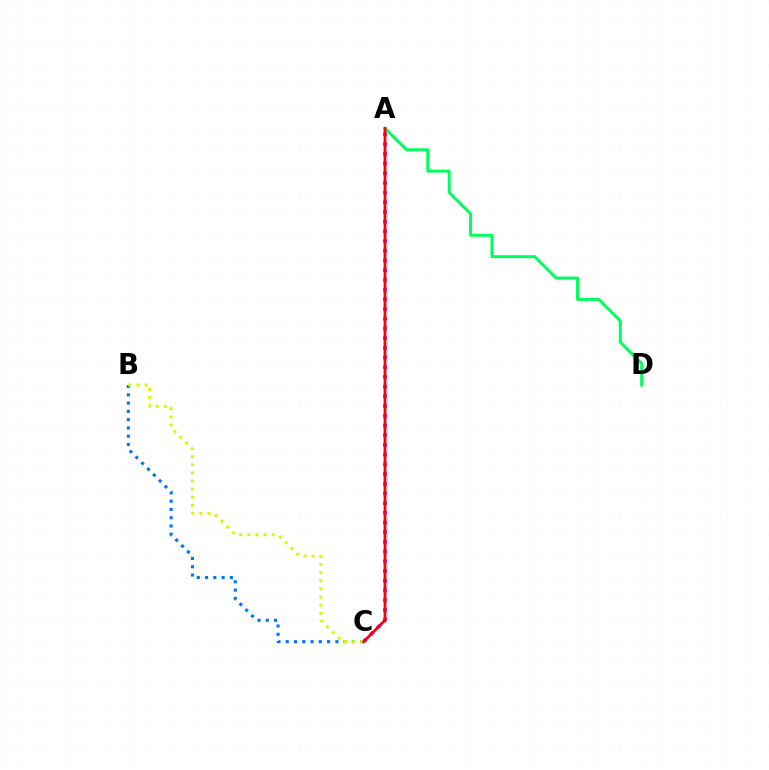{('A', 'C'): [{'color': '#b900ff', 'line_style': 'dotted', 'thickness': 2.64}, {'color': '#ff0000', 'line_style': 'solid', 'thickness': 2.01}], ('A', 'D'): [{'color': '#00ff5c', 'line_style': 'solid', 'thickness': 2.12}], ('B', 'C'): [{'color': '#0074ff', 'line_style': 'dotted', 'thickness': 2.25}, {'color': '#d1ff00', 'line_style': 'dotted', 'thickness': 2.21}]}